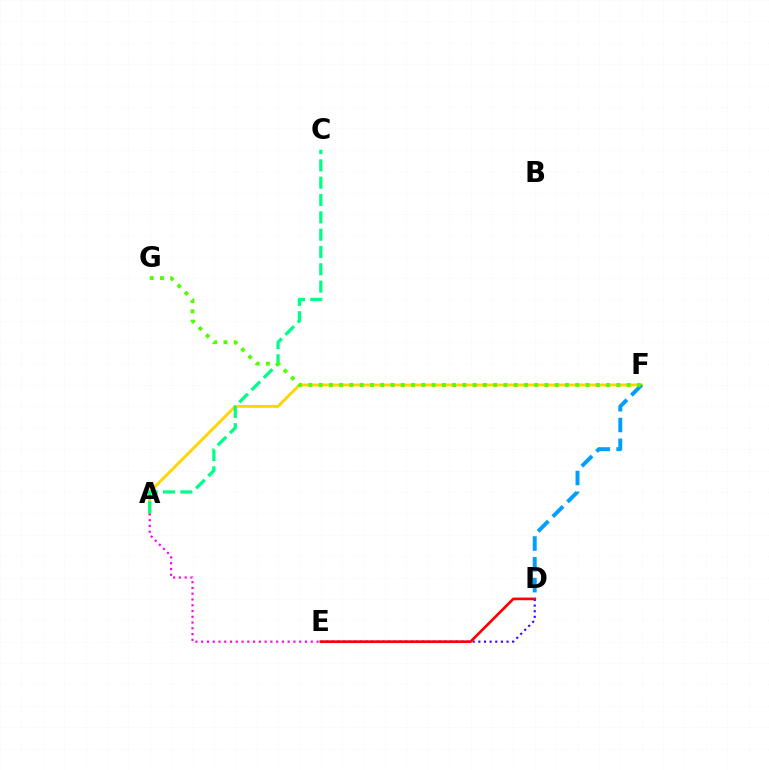{('A', 'F'): [{'color': '#ffd500', 'line_style': 'solid', 'thickness': 2.07}], ('A', 'E'): [{'color': '#ff00ed', 'line_style': 'dotted', 'thickness': 1.57}], ('A', 'C'): [{'color': '#00ff86', 'line_style': 'dashed', 'thickness': 2.35}], ('D', 'E'): [{'color': '#3700ff', 'line_style': 'dotted', 'thickness': 1.53}, {'color': '#ff0000', 'line_style': 'solid', 'thickness': 1.92}], ('D', 'F'): [{'color': '#009eff', 'line_style': 'dashed', 'thickness': 2.83}], ('F', 'G'): [{'color': '#4fff00', 'line_style': 'dotted', 'thickness': 2.79}]}